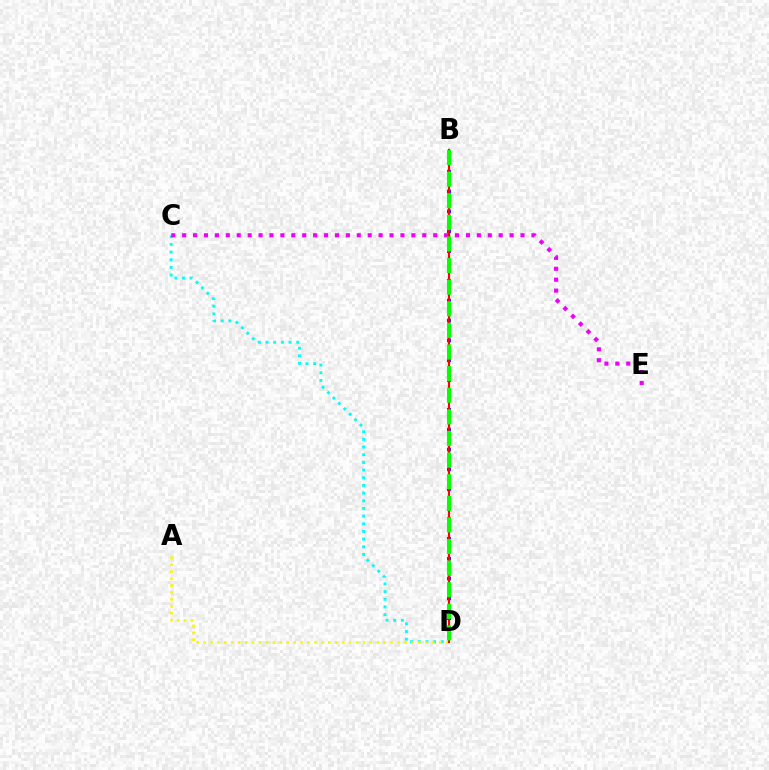{('C', 'D'): [{'color': '#00fff6', 'line_style': 'dotted', 'thickness': 2.08}], ('C', 'E'): [{'color': '#ee00ff', 'line_style': 'dotted', 'thickness': 2.97}], ('B', 'D'): [{'color': '#0010ff', 'line_style': 'dotted', 'thickness': 2.7}, {'color': '#ff0000', 'line_style': 'solid', 'thickness': 1.56}, {'color': '#08ff00', 'line_style': 'dashed', 'thickness': 2.94}], ('A', 'D'): [{'color': '#fcf500', 'line_style': 'dotted', 'thickness': 1.88}]}